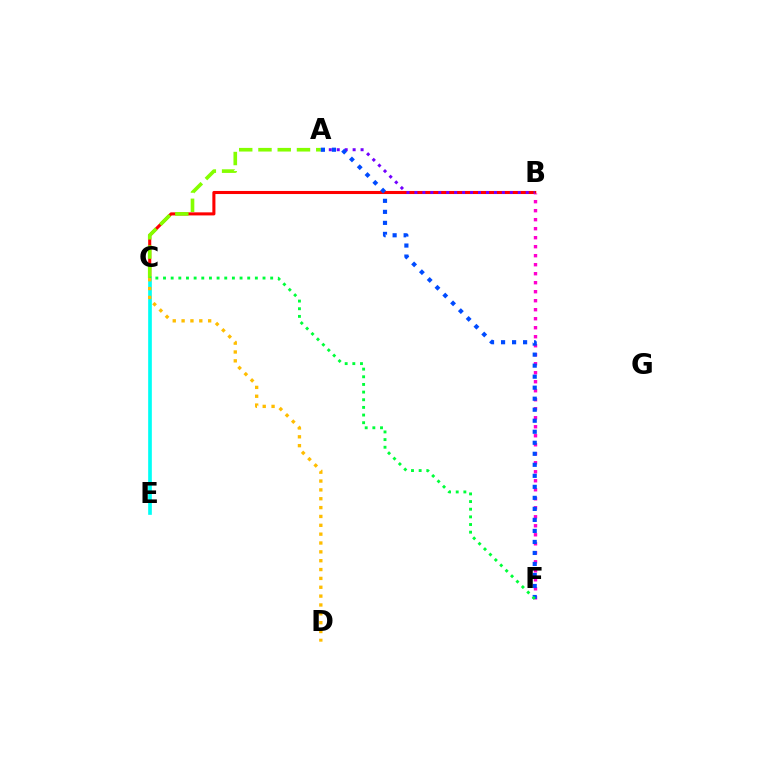{('B', 'C'): [{'color': '#ff0000', 'line_style': 'solid', 'thickness': 2.21}], ('C', 'E'): [{'color': '#00fff6', 'line_style': 'solid', 'thickness': 2.64}], ('A', 'B'): [{'color': '#7200ff', 'line_style': 'dotted', 'thickness': 2.16}], ('B', 'F'): [{'color': '#ff00cf', 'line_style': 'dotted', 'thickness': 2.45}], ('A', 'C'): [{'color': '#84ff00', 'line_style': 'dashed', 'thickness': 2.62}], ('A', 'F'): [{'color': '#004bff', 'line_style': 'dotted', 'thickness': 2.99}], ('C', 'F'): [{'color': '#00ff39', 'line_style': 'dotted', 'thickness': 2.08}], ('C', 'D'): [{'color': '#ffbd00', 'line_style': 'dotted', 'thickness': 2.4}]}